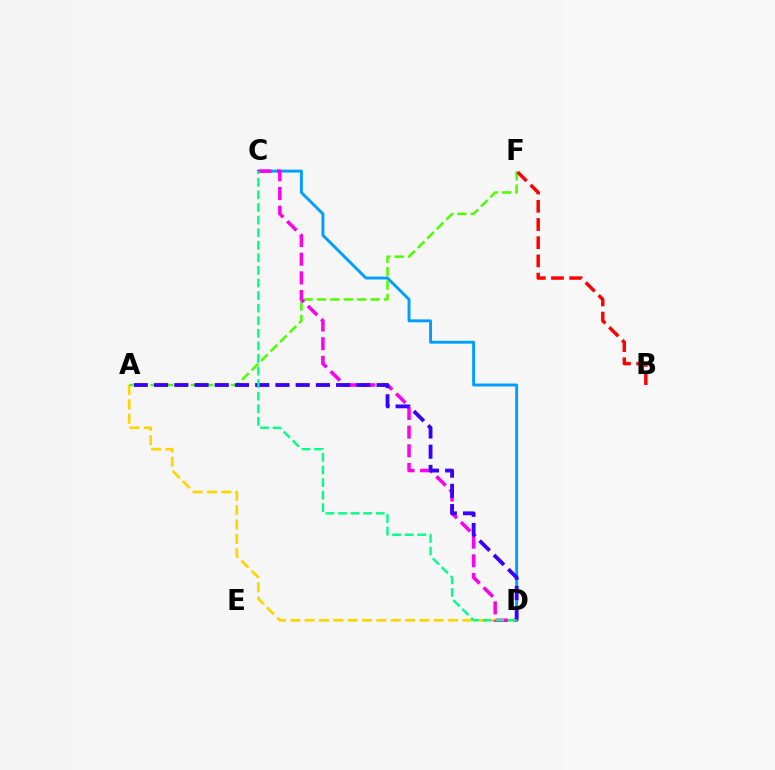{('A', 'D'): [{'color': '#ffd500', 'line_style': 'dashed', 'thickness': 1.95}, {'color': '#3700ff', 'line_style': 'dashed', 'thickness': 2.75}], ('C', 'D'): [{'color': '#009eff', 'line_style': 'solid', 'thickness': 2.1}, {'color': '#ff00ed', 'line_style': 'dashed', 'thickness': 2.54}, {'color': '#00ff86', 'line_style': 'dashed', 'thickness': 1.71}], ('A', 'F'): [{'color': '#4fff00', 'line_style': 'dashed', 'thickness': 1.82}], ('B', 'F'): [{'color': '#ff0000', 'line_style': 'dashed', 'thickness': 2.47}]}